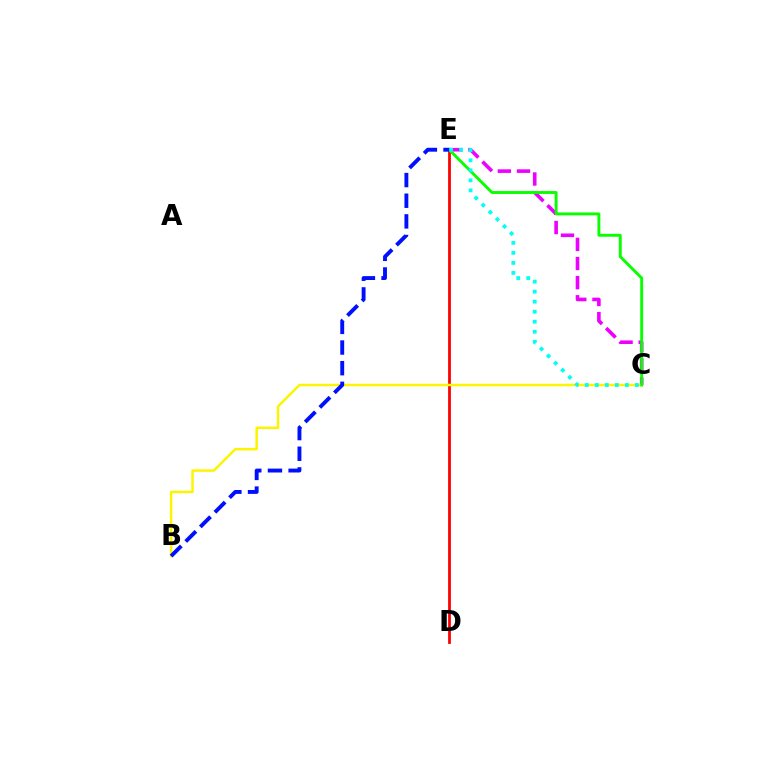{('D', 'E'): [{'color': '#ff0000', 'line_style': 'solid', 'thickness': 2.0}], ('C', 'E'): [{'color': '#ee00ff', 'line_style': 'dashed', 'thickness': 2.6}, {'color': '#08ff00', 'line_style': 'solid', 'thickness': 2.09}, {'color': '#00fff6', 'line_style': 'dotted', 'thickness': 2.72}], ('B', 'C'): [{'color': '#fcf500', 'line_style': 'solid', 'thickness': 1.79}], ('B', 'E'): [{'color': '#0010ff', 'line_style': 'dashed', 'thickness': 2.81}]}